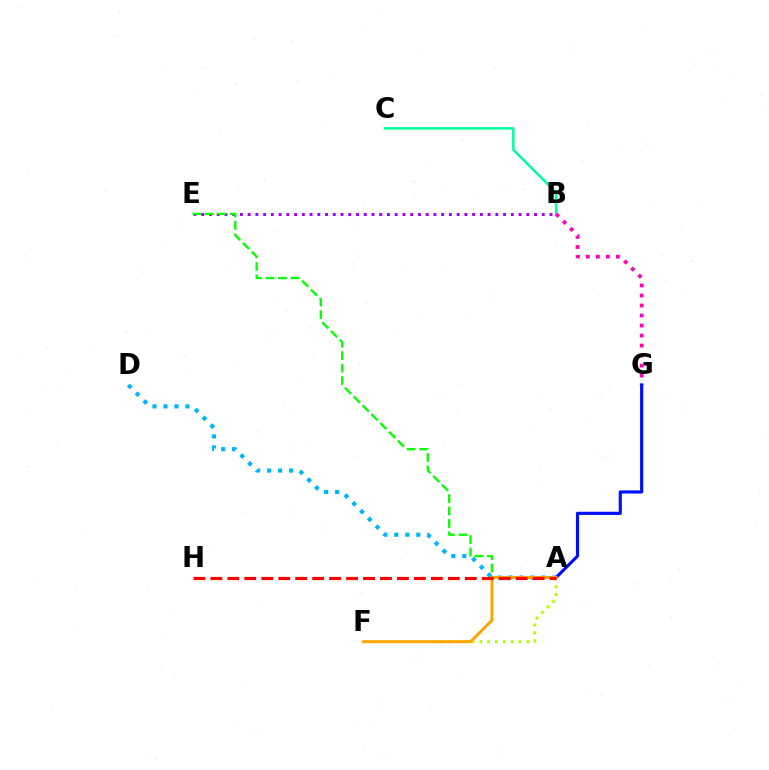{('B', 'C'): [{'color': '#00ff9d', 'line_style': 'solid', 'thickness': 1.8}], ('A', 'D'): [{'color': '#00b5ff', 'line_style': 'dotted', 'thickness': 2.98}], ('B', 'G'): [{'color': '#ff00bd', 'line_style': 'dotted', 'thickness': 2.72}], ('B', 'E'): [{'color': '#9b00ff', 'line_style': 'dotted', 'thickness': 2.1}], ('A', 'E'): [{'color': '#08ff00', 'line_style': 'dashed', 'thickness': 1.7}], ('A', 'G'): [{'color': '#0010ff', 'line_style': 'solid', 'thickness': 2.27}], ('A', 'F'): [{'color': '#b3ff00', 'line_style': 'dotted', 'thickness': 2.13}, {'color': '#ffa500', 'line_style': 'solid', 'thickness': 2.12}], ('A', 'H'): [{'color': '#ff0000', 'line_style': 'dashed', 'thickness': 2.3}]}